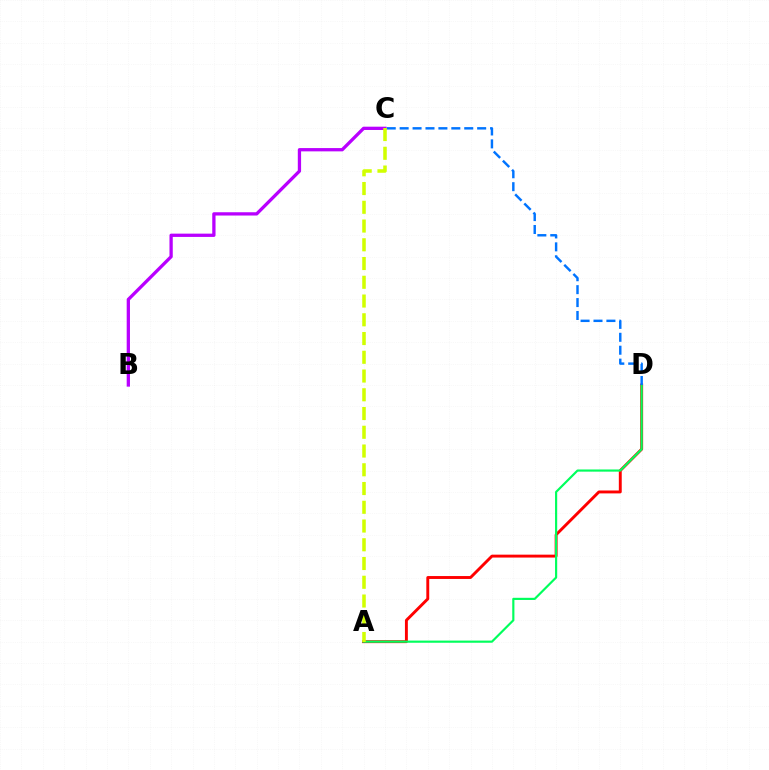{('B', 'C'): [{'color': '#b900ff', 'line_style': 'solid', 'thickness': 2.37}], ('A', 'D'): [{'color': '#ff0000', 'line_style': 'solid', 'thickness': 2.09}, {'color': '#00ff5c', 'line_style': 'solid', 'thickness': 1.56}], ('C', 'D'): [{'color': '#0074ff', 'line_style': 'dashed', 'thickness': 1.75}], ('A', 'C'): [{'color': '#d1ff00', 'line_style': 'dashed', 'thickness': 2.55}]}